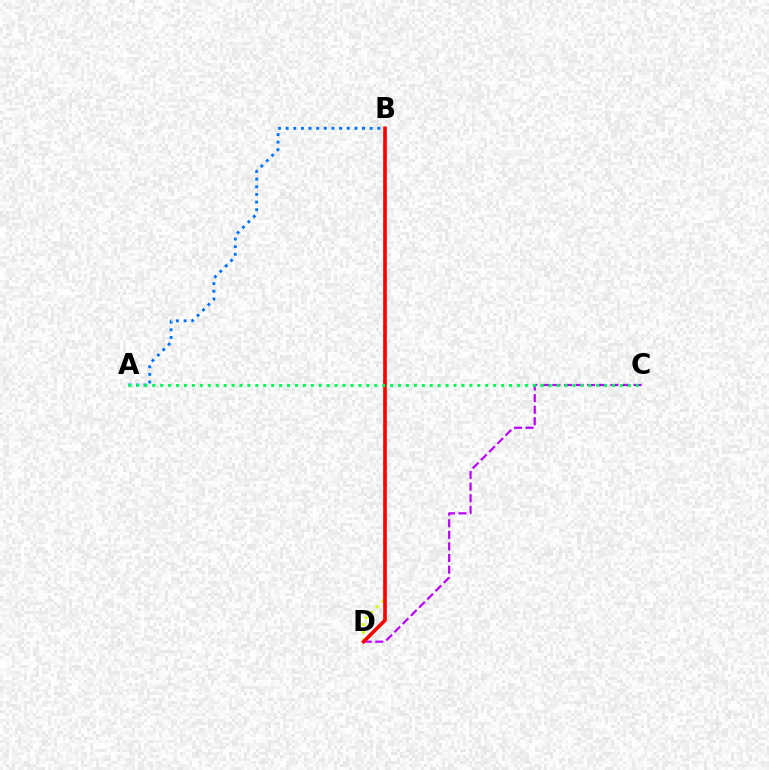{('B', 'D'): [{'color': '#d1ff00', 'line_style': 'dotted', 'thickness': 2.12}, {'color': '#ff0000', 'line_style': 'solid', 'thickness': 2.6}], ('C', 'D'): [{'color': '#b900ff', 'line_style': 'dashed', 'thickness': 1.58}], ('A', 'B'): [{'color': '#0074ff', 'line_style': 'dotted', 'thickness': 2.08}], ('A', 'C'): [{'color': '#00ff5c', 'line_style': 'dotted', 'thickness': 2.15}]}